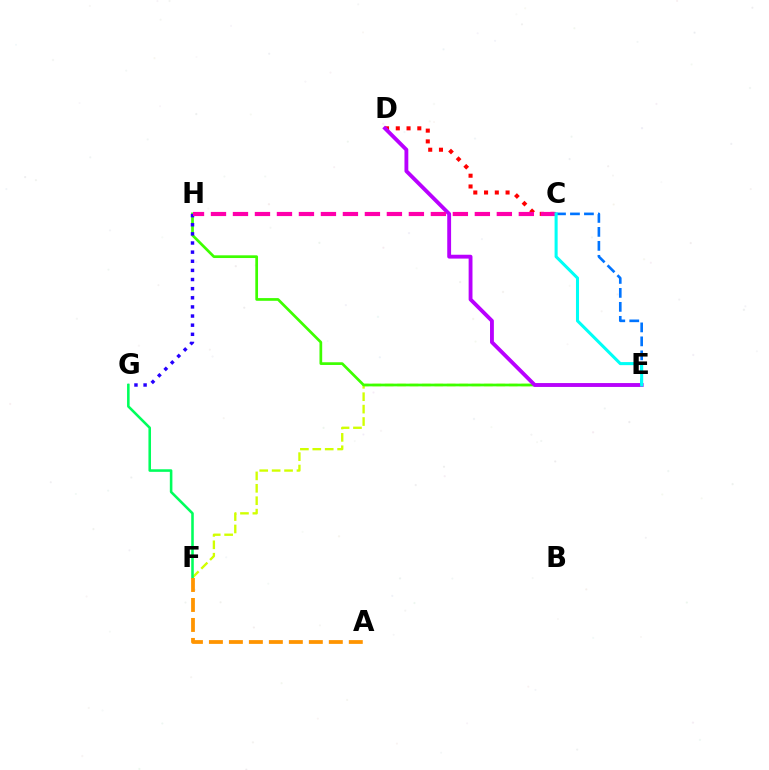{('E', 'F'): [{'color': '#d1ff00', 'line_style': 'dashed', 'thickness': 1.69}], ('C', 'D'): [{'color': '#ff0000', 'line_style': 'dotted', 'thickness': 2.92}], ('E', 'H'): [{'color': '#3dff00', 'line_style': 'solid', 'thickness': 1.95}], ('D', 'E'): [{'color': '#b900ff', 'line_style': 'solid', 'thickness': 2.77}], ('G', 'H'): [{'color': '#2500ff', 'line_style': 'dotted', 'thickness': 2.48}], ('C', 'E'): [{'color': '#0074ff', 'line_style': 'dashed', 'thickness': 1.9}, {'color': '#00fff6', 'line_style': 'solid', 'thickness': 2.2}], ('C', 'H'): [{'color': '#ff00ac', 'line_style': 'dashed', 'thickness': 2.99}], ('F', 'G'): [{'color': '#00ff5c', 'line_style': 'solid', 'thickness': 1.85}], ('A', 'F'): [{'color': '#ff9400', 'line_style': 'dashed', 'thickness': 2.71}]}